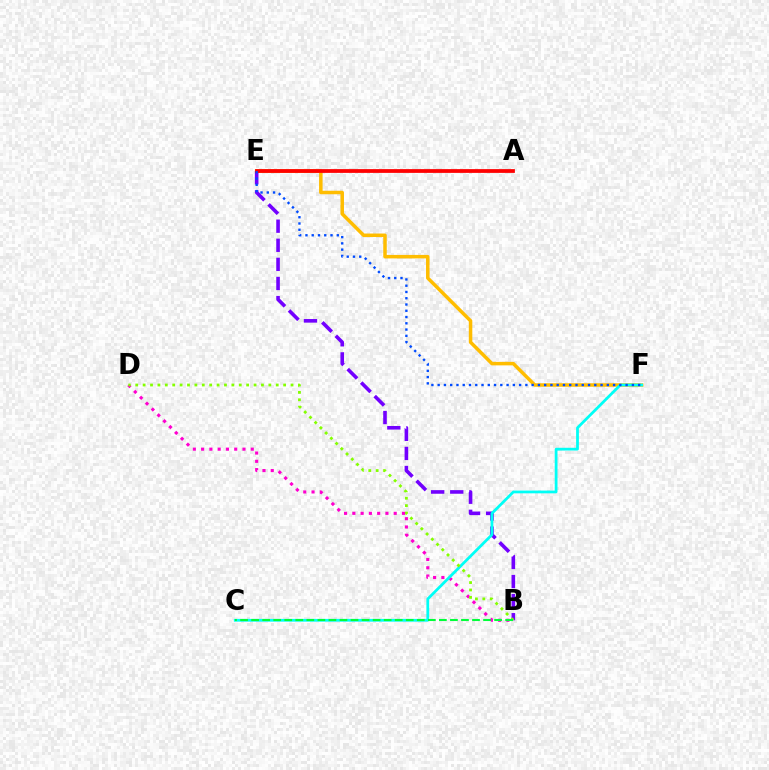{('B', 'D'): [{'color': '#ff00cf', 'line_style': 'dotted', 'thickness': 2.25}, {'color': '#84ff00', 'line_style': 'dotted', 'thickness': 2.01}], ('E', 'F'): [{'color': '#ffbd00', 'line_style': 'solid', 'thickness': 2.52}, {'color': '#004bff', 'line_style': 'dotted', 'thickness': 1.7}], ('B', 'E'): [{'color': '#7200ff', 'line_style': 'dashed', 'thickness': 2.59}], ('C', 'F'): [{'color': '#00fff6', 'line_style': 'solid', 'thickness': 1.99}], ('A', 'E'): [{'color': '#ff0000', 'line_style': 'solid', 'thickness': 2.71}], ('B', 'C'): [{'color': '#00ff39', 'line_style': 'dashed', 'thickness': 1.5}]}